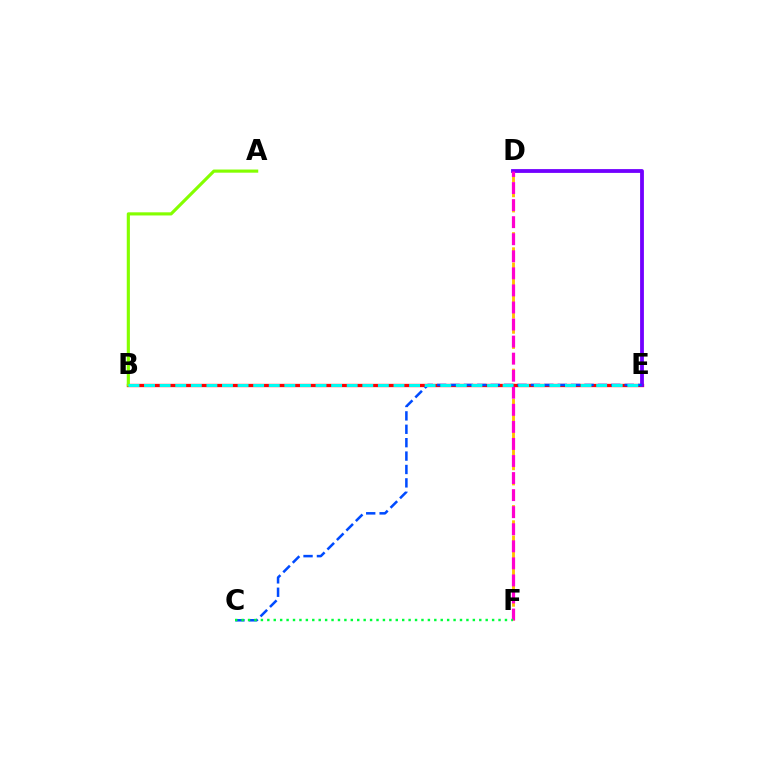{('D', 'F'): [{'color': '#ffbd00', 'line_style': 'dashed', 'thickness': 2.06}, {'color': '#ff00cf', 'line_style': 'dashed', 'thickness': 2.32}], ('B', 'E'): [{'color': '#ff0000', 'line_style': 'solid', 'thickness': 2.38}, {'color': '#00fff6', 'line_style': 'dashed', 'thickness': 2.12}], ('A', 'B'): [{'color': '#84ff00', 'line_style': 'solid', 'thickness': 2.27}], ('D', 'E'): [{'color': '#7200ff', 'line_style': 'solid', 'thickness': 2.74}], ('C', 'E'): [{'color': '#004bff', 'line_style': 'dashed', 'thickness': 1.82}], ('C', 'F'): [{'color': '#00ff39', 'line_style': 'dotted', 'thickness': 1.75}]}